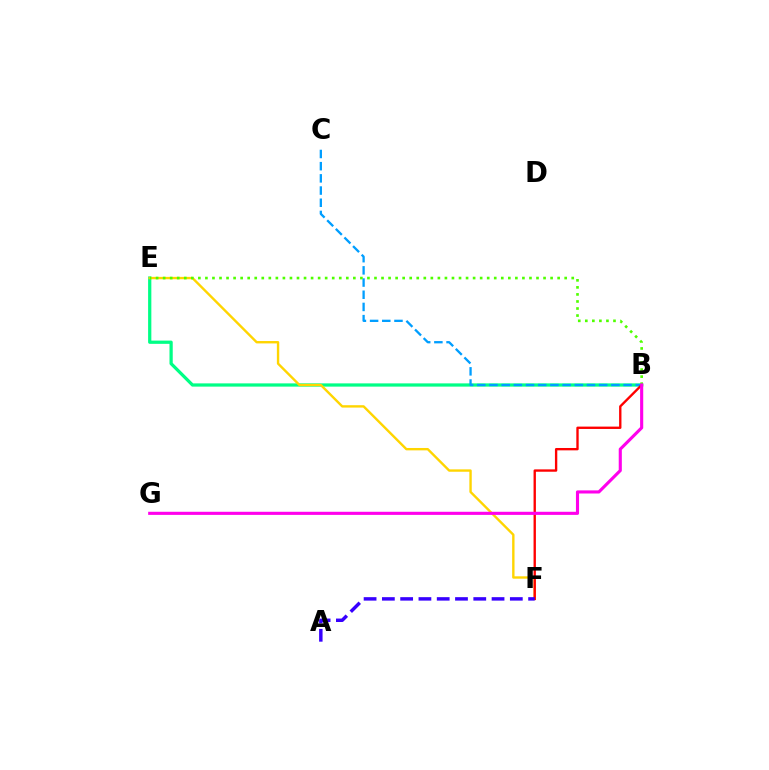{('B', 'E'): [{'color': '#00ff86', 'line_style': 'solid', 'thickness': 2.34}, {'color': '#4fff00', 'line_style': 'dotted', 'thickness': 1.91}], ('B', 'C'): [{'color': '#009eff', 'line_style': 'dashed', 'thickness': 1.66}], ('E', 'F'): [{'color': '#ffd500', 'line_style': 'solid', 'thickness': 1.72}], ('B', 'F'): [{'color': '#ff0000', 'line_style': 'solid', 'thickness': 1.7}], ('B', 'G'): [{'color': '#ff00ed', 'line_style': 'solid', 'thickness': 2.24}], ('A', 'F'): [{'color': '#3700ff', 'line_style': 'dashed', 'thickness': 2.48}]}